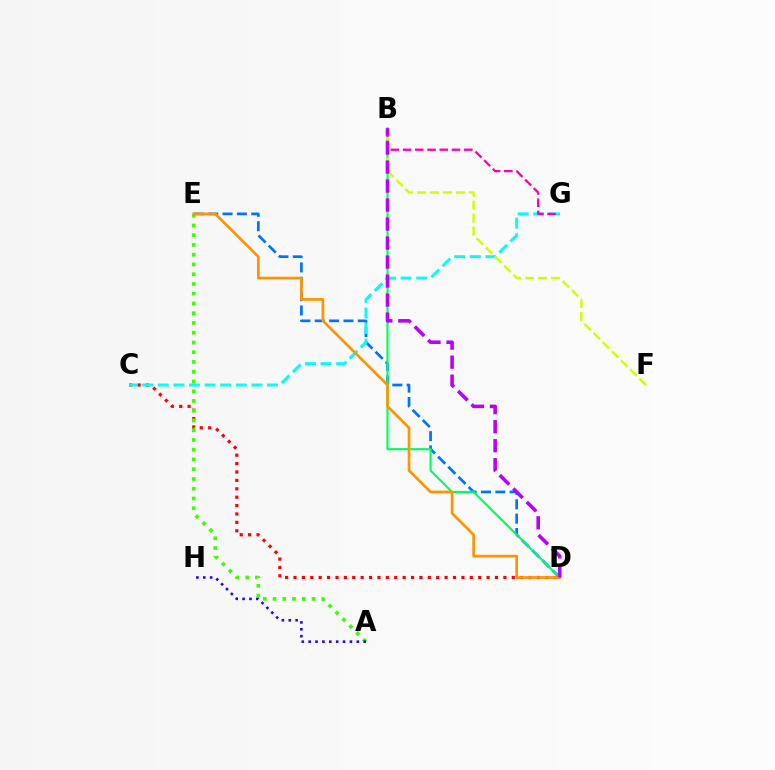{('D', 'E'): [{'color': '#0074ff', 'line_style': 'dashed', 'thickness': 1.95}, {'color': '#ff9400', 'line_style': 'solid', 'thickness': 1.94}], ('C', 'D'): [{'color': '#ff0000', 'line_style': 'dotted', 'thickness': 2.28}], ('C', 'G'): [{'color': '#00fff6', 'line_style': 'dashed', 'thickness': 2.12}], ('B', 'D'): [{'color': '#00ff5c', 'line_style': 'solid', 'thickness': 1.53}, {'color': '#b900ff', 'line_style': 'dashed', 'thickness': 2.58}], ('A', 'E'): [{'color': '#3dff00', 'line_style': 'dotted', 'thickness': 2.65}], ('A', 'H'): [{'color': '#2500ff', 'line_style': 'dotted', 'thickness': 1.87}], ('B', 'F'): [{'color': '#d1ff00', 'line_style': 'dashed', 'thickness': 1.76}], ('B', 'G'): [{'color': '#ff00ac', 'line_style': 'dashed', 'thickness': 1.66}]}